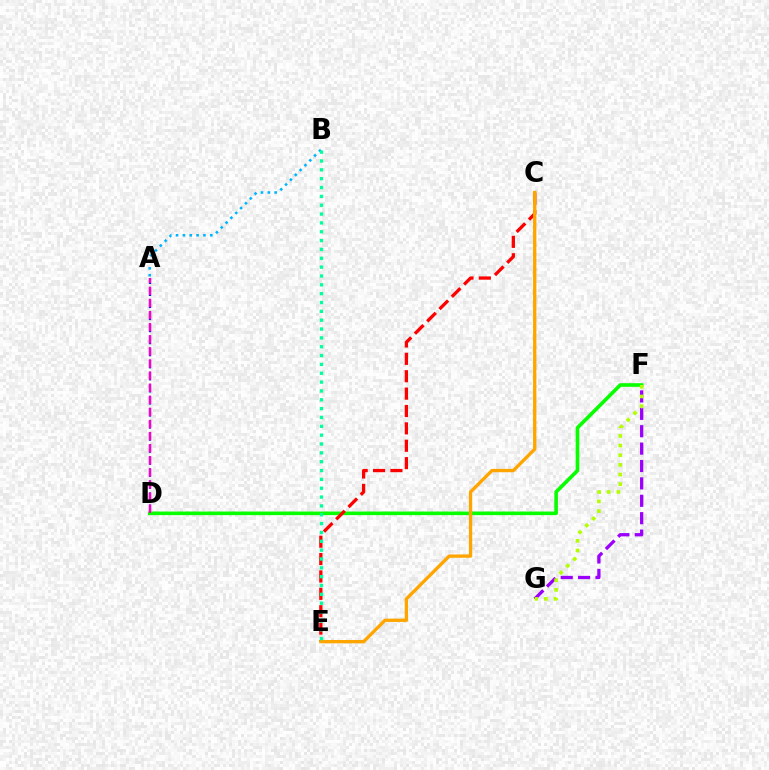{('A', 'D'): [{'color': '#0010ff', 'line_style': 'dashed', 'thickness': 1.64}, {'color': '#ff00bd', 'line_style': 'dashed', 'thickness': 1.64}], ('D', 'F'): [{'color': '#08ff00', 'line_style': 'solid', 'thickness': 2.6}], ('F', 'G'): [{'color': '#9b00ff', 'line_style': 'dashed', 'thickness': 2.36}, {'color': '#b3ff00', 'line_style': 'dotted', 'thickness': 2.62}], ('C', 'E'): [{'color': '#ff0000', 'line_style': 'dashed', 'thickness': 2.36}, {'color': '#ffa500', 'line_style': 'solid', 'thickness': 2.39}], ('A', 'B'): [{'color': '#00b5ff', 'line_style': 'dotted', 'thickness': 1.86}], ('B', 'E'): [{'color': '#00ff9d', 'line_style': 'dotted', 'thickness': 2.4}]}